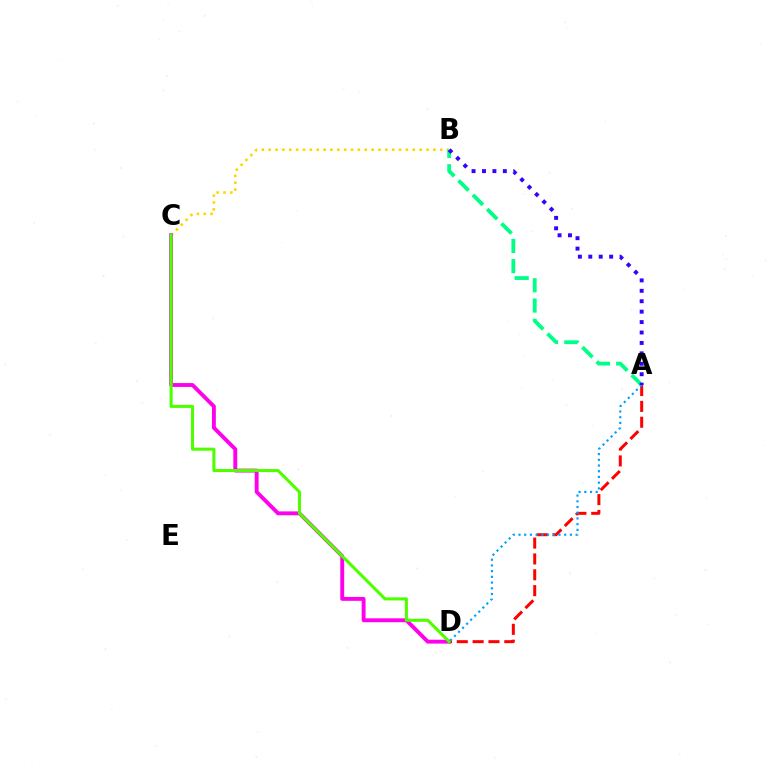{('B', 'C'): [{'color': '#ffd500', 'line_style': 'dotted', 'thickness': 1.86}], ('C', 'D'): [{'color': '#ff00ed', 'line_style': 'solid', 'thickness': 2.8}, {'color': '#4fff00', 'line_style': 'solid', 'thickness': 2.21}], ('A', 'D'): [{'color': '#ff0000', 'line_style': 'dashed', 'thickness': 2.15}, {'color': '#009eff', 'line_style': 'dotted', 'thickness': 1.55}], ('A', 'B'): [{'color': '#00ff86', 'line_style': 'dashed', 'thickness': 2.75}, {'color': '#3700ff', 'line_style': 'dotted', 'thickness': 2.83}]}